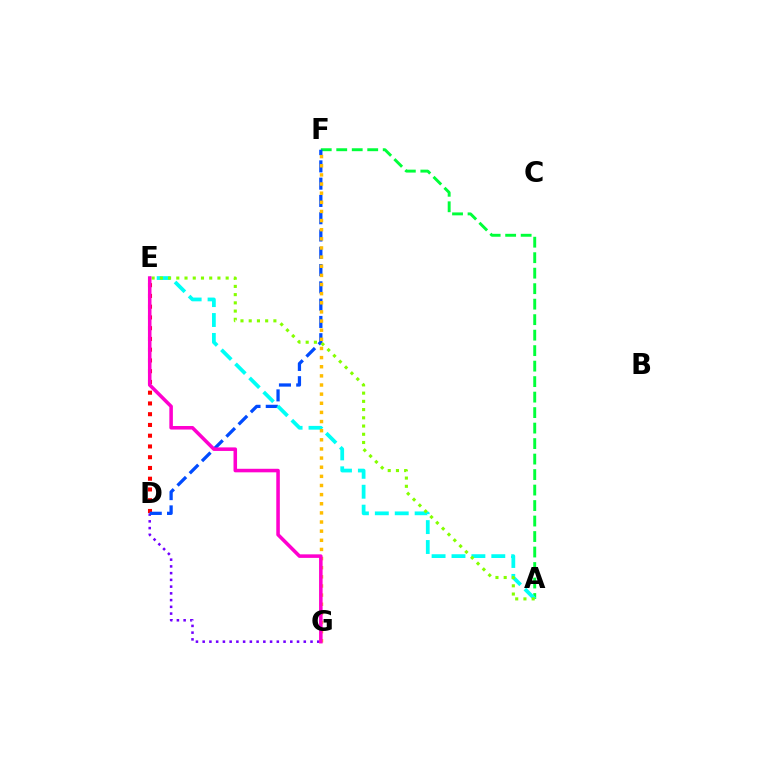{('D', 'G'): [{'color': '#7200ff', 'line_style': 'dotted', 'thickness': 1.83}], ('D', 'E'): [{'color': '#ff0000', 'line_style': 'dotted', 'thickness': 2.92}], ('A', 'F'): [{'color': '#00ff39', 'line_style': 'dashed', 'thickness': 2.1}], ('D', 'F'): [{'color': '#004bff', 'line_style': 'dashed', 'thickness': 2.35}], ('A', 'E'): [{'color': '#00fff6', 'line_style': 'dashed', 'thickness': 2.7}, {'color': '#84ff00', 'line_style': 'dotted', 'thickness': 2.24}], ('F', 'G'): [{'color': '#ffbd00', 'line_style': 'dotted', 'thickness': 2.48}], ('E', 'G'): [{'color': '#ff00cf', 'line_style': 'solid', 'thickness': 2.55}]}